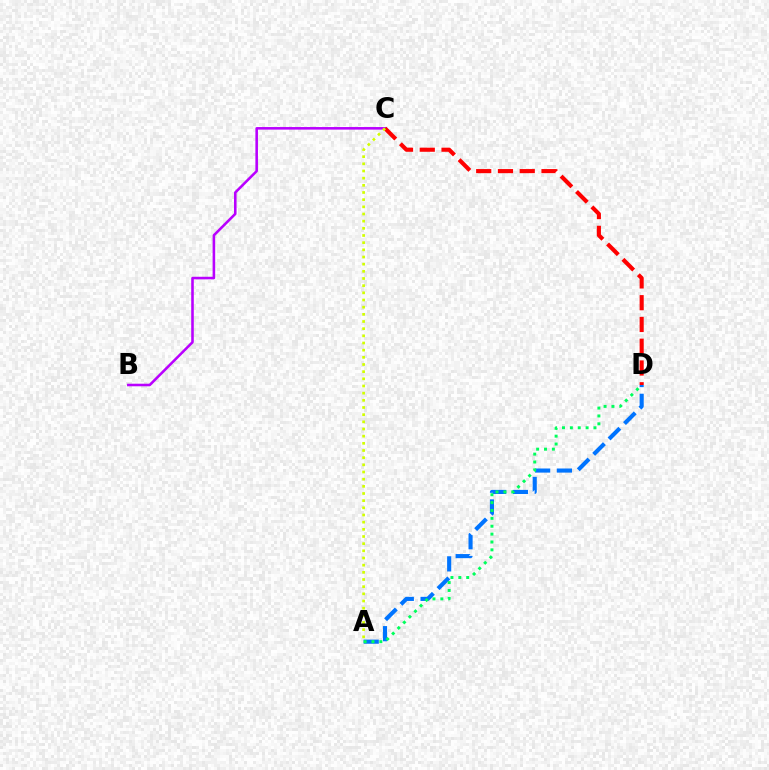{('A', 'D'): [{'color': '#0074ff', 'line_style': 'dashed', 'thickness': 2.96}, {'color': '#00ff5c', 'line_style': 'dotted', 'thickness': 2.14}], ('B', 'C'): [{'color': '#b900ff', 'line_style': 'solid', 'thickness': 1.85}], ('C', 'D'): [{'color': '#ff0000', 'line_style': 'dashed', 'thickness': 2.96}], ('A', 'C'): [{'color': '#d1ff00', 'line_style': 'dotted', 'thickness': 1.95}]}